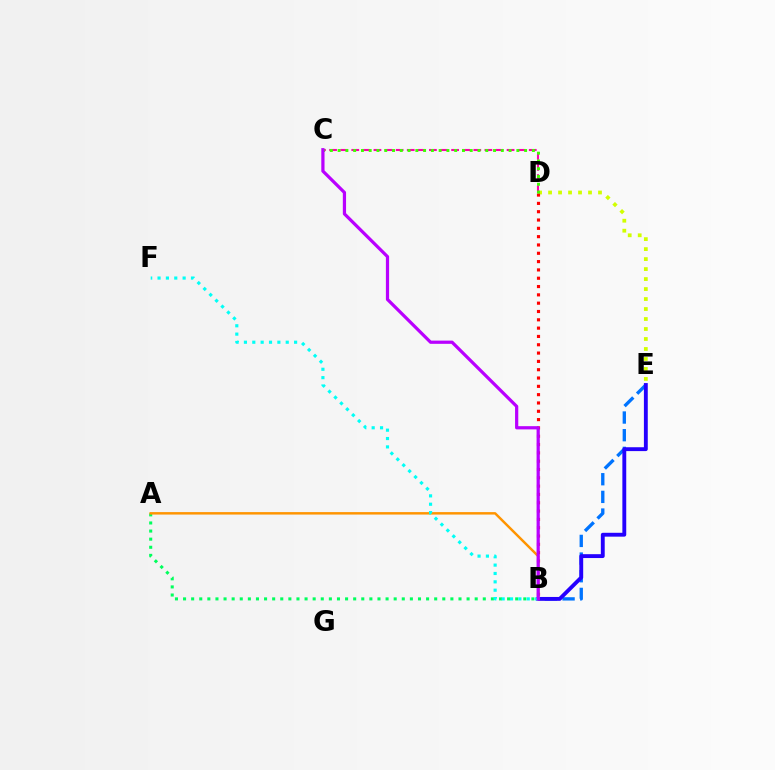{('A', 'B'): [{'color': '#00ff5c', 'line_style': 'dotted', 'thickness': 2.2}, {'color': '#ff9400', 'line_style': 'solid', 'thickness': 1.77}], ('D', 'E'): [{'color': '#d1ff00', 'line_style': 'dotted', 'thickness': 2.71}], ('C', 'D'): [{'color': '#ff00ac', 'line_style': 'dashed', 'thickness': 1.51}, {'color': '#3dff00', 'line_style': 'dotted', 'thickness': 2.11}], ('B', 'E'): [{'color': '#0074ff', 'line_style': 'dashed', 'thickness': 2.4}, {'color': '#2500ff', 'line_style': 'solid', 'thickness': 2.78}], ('B', 'D'): [{'color': '#ff0000', 'line_style': 'dotted', 'thickness': 2.26}], ('B', 'F'): [{'color': '#00fff6', 'line_style': 'dotted', 'thickness': 2.27}], ('B', 'C'): [{'color': '#b900ff', 'line_style': 'solid', 'thickness': 2.32}]}